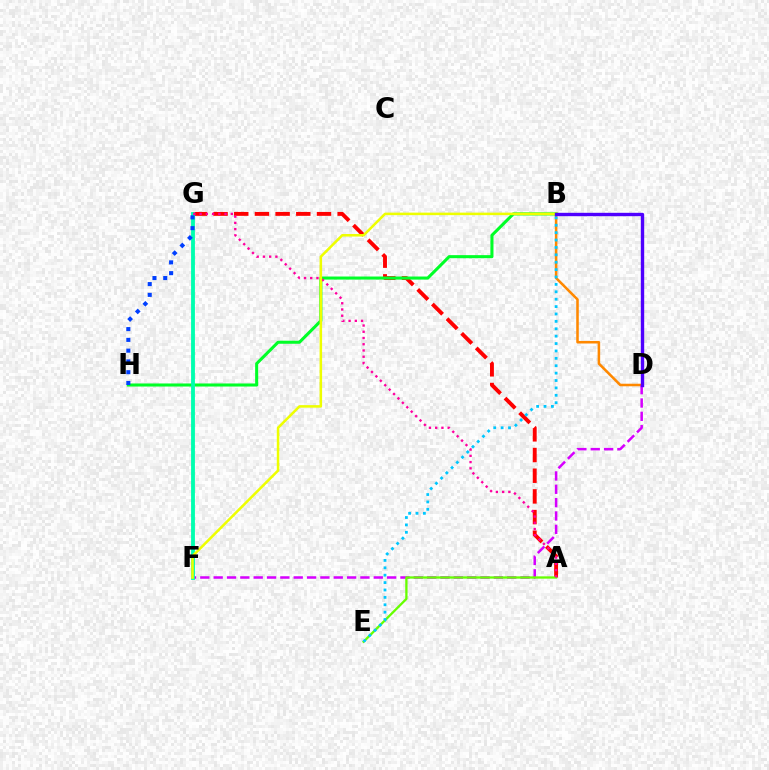{('B', 'D'): [{'color': '#ff8800', 'line_style': 'solid', 'thickness': 1.83}, {'color': '#4f00ff', 'line_style': 'solid', 'thickness': 2.44}], ('D', 'F'): [{'color': '#d600ff', 'line_style': 'dashed', 'thickness': 1.81}], ('A', 'G'): [{'color': '#ff0000', 'line_style': 'dashed', 'thickness': 2.81}, {'color': '#ff00a0', 'line_style': 'dotted', 'thickness': 1.69}], ('B', 'H'): [{'color': '#00ff27', 'line_style': 'solid', 'thickness': 2.2}], ('F', 'G'): [{'color': '#00ffaf', 'line_style': 'solid', 'thickness': 2.76}], ('G', 'H'): [{'color': '#003fff', 'line_style': 'dotted', 'thickness': 2.93}], ('A', 'E'): [{'color': '#66ff00', 'line_style': 'solid', 'thickness': 1.65}], ('B', 'E'): [{'color': '#00c7ff', 'line_style': 'dotted', 'thickness': 2.01}], ('B', 'F'): [{'color': '#eeff00', 'line_style': 'solid', 'thickness': 1.82}]}